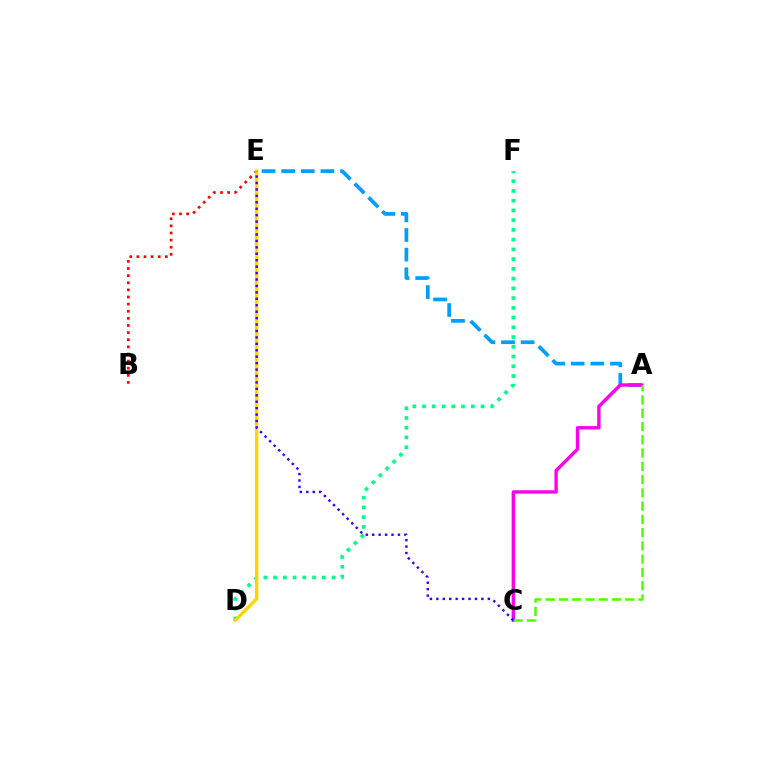{('A', 'E'): [{'color': '#009eff', 'line_style': 'dashed', 'thickness': 2.67}], ('D', 'F'): [{'color': '#00ff86', 'line_style': 'dotted', 'thickness': 2.65}], ('B', 'E'): [{'color': '#ff0000', 'line_style': 'dotted', 'thickness': 1.93}], ('A', 'C'): [{'color': '#ff00ed', 'line_style': 'solid', 'thickness': 2.44}, {'color': '#4fff00', 'line_style': 'dashed', 'thickness': 1.8}], ('D', 'E'): [{'color': '#ffd500', 'line_style': 'solid', 'thickness': 2.4}], ('C', 'E'): [{'color': '#3700ff', 'line_style': 'dotted', 'thickness': 1.75}]}